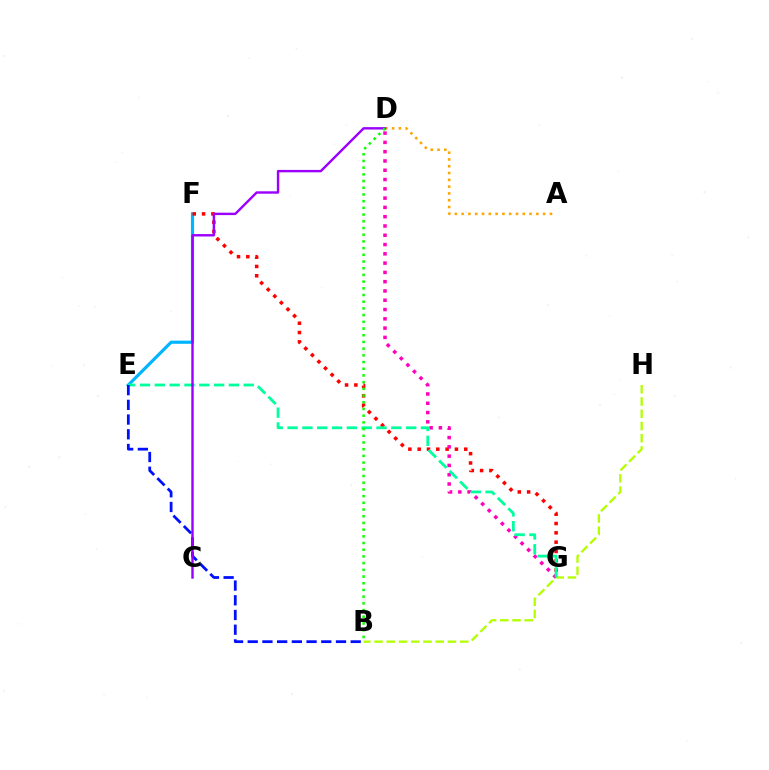{('B', 'H'): [{'color': '#b3ff00', 'line_style': 'dashed', 'thickness': 1.66}], ('E', 'F'): [{'color': '#00b5ff', 'line_style': 'solid', 'thickness': 2.28}], ('F', 'G'): [{'color': '#ff0000', 'line_style': 'dotted', 'thickness': 2.53}], ('D', 'G'): [{'color': '#ff00bd', 'line_style': 'dotted', 'thickness': 2.52}], ('E', 'G'): [{'color': '#00ff9d', 'line_style': 'dashed', 'thickness': 2.01}], ('A', 'D'): [{'color': '#ffa500', 'line_style': 'dotted', 'thickness': 1.84}], ('B', 'E'): [{'color': '#0010ff', 'line_style': 'dashed', 'thickness': 2.0}], ('C', 'D'): [{'color': '#9b00ff', 'line_style': 'solid', 'thickness': 1.74}], ('B', 'D'): [{'color': '#08ff00', 'line_style': 'dotted', 'thickness': 1.82}]}